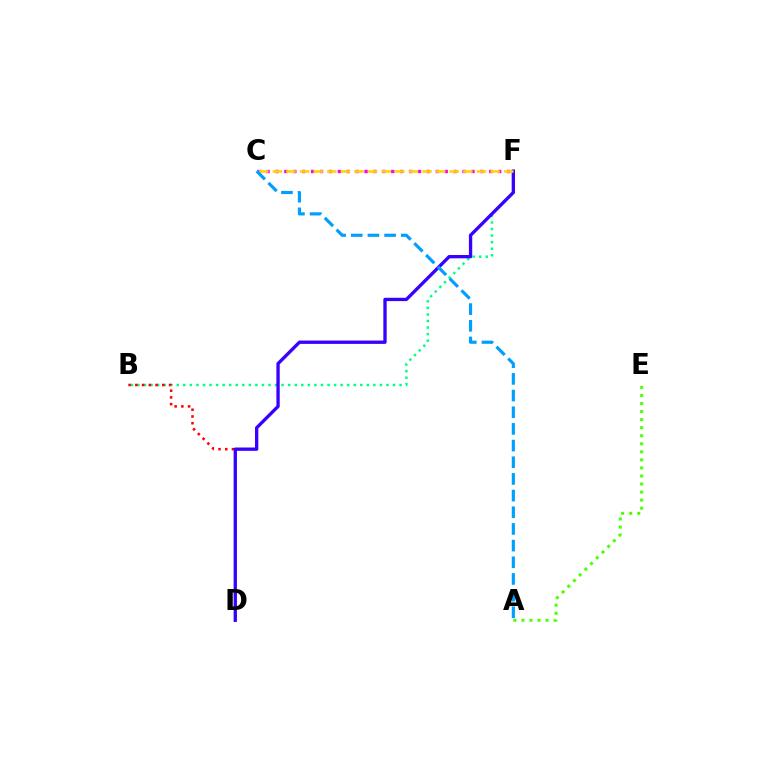{('C', 'F'): [{'color': '#ff00ed', 'line_style': 'dotted', 'thickness': 2.42}, {'color': '#ffd500', 'line_style': 'dashed', 'thickness': 1.85}], ('B', 'F'): [{'color': '#00ff86', 'line_style': 'dotted', 'thickness': 1.78}], ('B', 'D'): [{'color': '#ff0000', 'line_style': 'dotted', 'thickness': 1.83}], ('D', 'F'): [{'color': '#3700ff', 'line_style': 'solid', 'thickness': 2.39}], ('A', 'E'): [{'color': '#4fff00', 'line_style': 'dotted', 'thickness': 2.19}], ('A', 'C'): [{'color': '#009eff', 'line_style': 'dashed', 'thickness': 2.26}]}